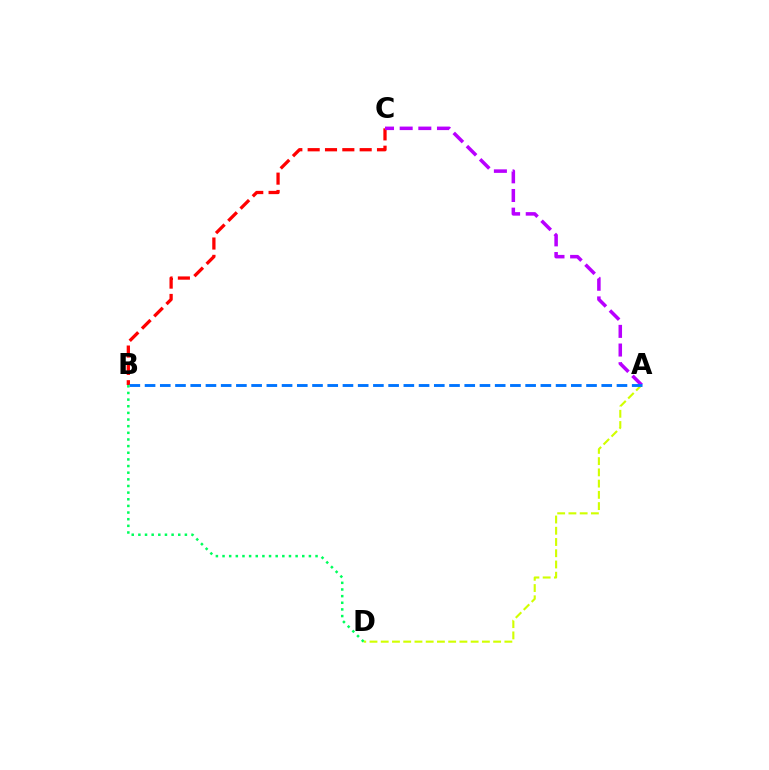{('A', 'D'): [{'color': '#d1ff00', 'line_style': 'dashed', 'thickness': 1.53}], ('B', 'C'): [{'color': '#ff0000', 'line_style': 'dashed', 'thickness': 2.35}], ('A', 'C'): [{'color': '#b900ff', 'line_style': 'dashed', 'thickness': 2.53}], ('A', 'B'): [{'color': '#0074ff', 'line_style': 'dashed', 'thickness': 2.07}], ('B', 'D'): [{'color': '#00ff5c', 'line_style': 'dotted', 'thickness': 1.81}]}